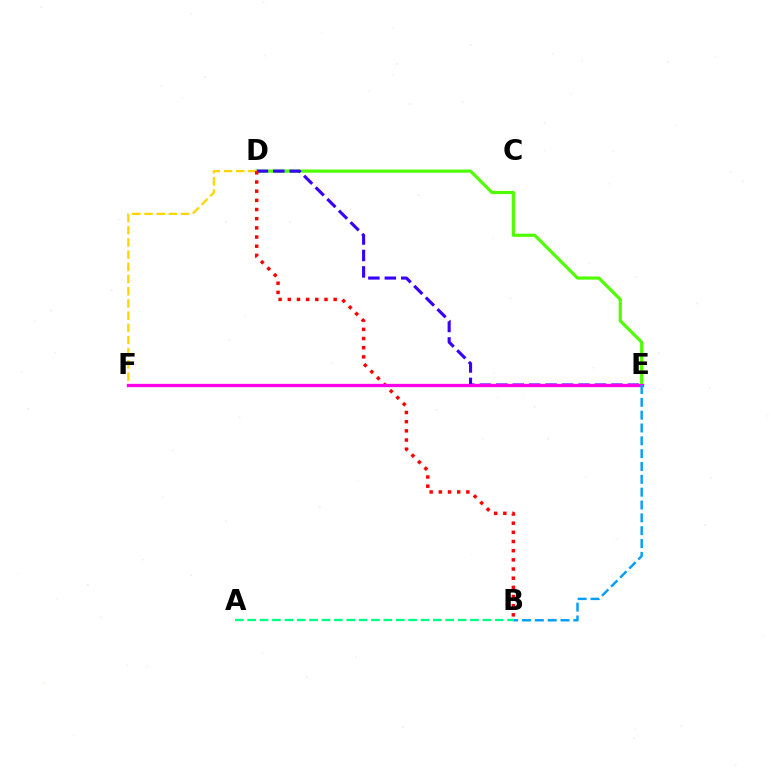{('D', 'E'): [{'color': '#4fff00', 'line_style': 'solid', 'thickness': 2.29}, {'color': '#3700ff', 'line_style': 'dashed', 'thickness': 2.23}], ('D', 'F'): [{'color': '#ffd500', 'line_style': 'dashed', 'thickness': 1.66}], ('B', 'D'): [{'color': '#ff0000', 'line_style': 'dotted', 'thickness': 2.49}], ('E', 'F'): [{'color': '#ff00ed', 'line_style': 'solid', 'thickness': 2.38}], ('A', 'B'): [{'color': '#00ff86', 'line_style': 'dashed', 'thickness': 1.68}], ('B', 'E'): [{'color': '#009eff', 'line_style': 'dashed', 'thickness': 1.74}]}